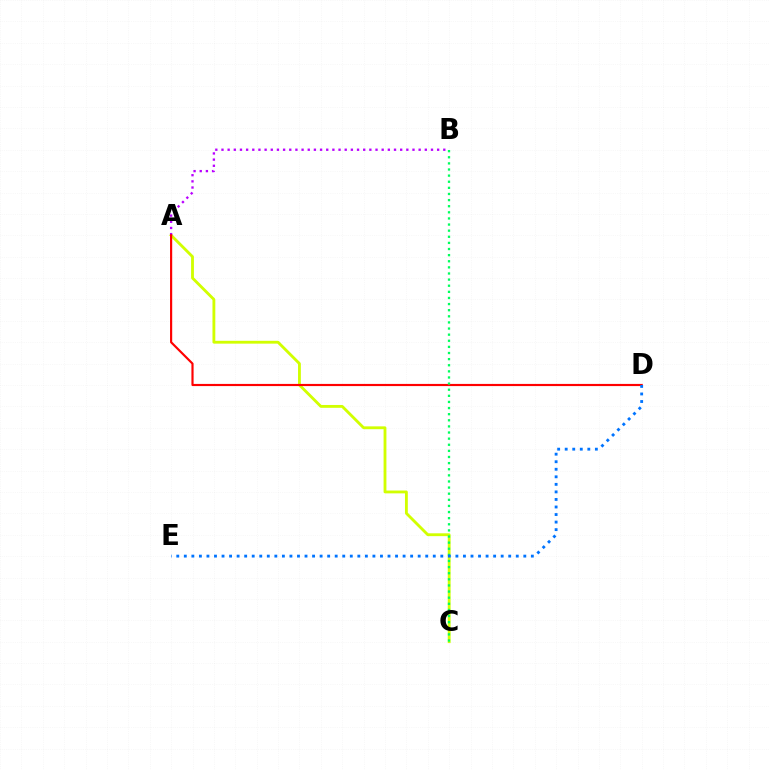{('A', 'C'): [{'color': '#d1ff00', 'line_style': 'solid', 'thickness': 2.04}], ('A', 'B'): [{'color': '#b900ff', 'line_style': 'dotted', 'thickness': 1.67}], ('A', 'D'): [{'color': '#ff0000', 'line_style': 'solid', 'thickness': 1.56}], ('B', 'C'): [{'color': '#00ff5c', 'line_style': 'dotted', 'thickness': 1.66}], ('D', 'E'): [{'color': '#0074ff', 'line_style': 'dotted', 'thickness': 2.05}]}